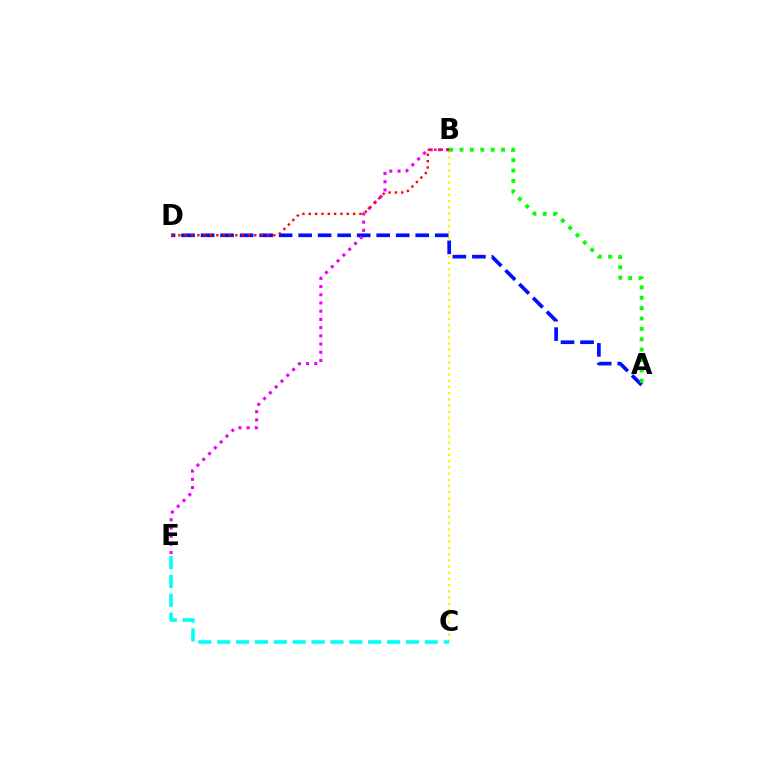{('B', 'C'): [{'color': '#fcf500', 'line_style': 'dotted', 'thickness': 1.68}], ('A', 'D'): [{'color': '#0010ff', 'line_style': 'dashed', 'thickness': 2.65}], ('B', 'E'): [{'color': '#ee00ff', 'line_style': 'dotted', 'thickness': 2.23}], ('B', 'D'): [{'color': '#ff0000', 'line_style': 'dotted', 'thickness': 1.72}], ('A', 'B'): [{'color': '#08ff00', 'line_style': 'dotted', 'thickness': 2.82}], ('C', 'E'): [{'color': '#00fff6', 'line_style': 'dashed', 'thickness': 2.56}]}